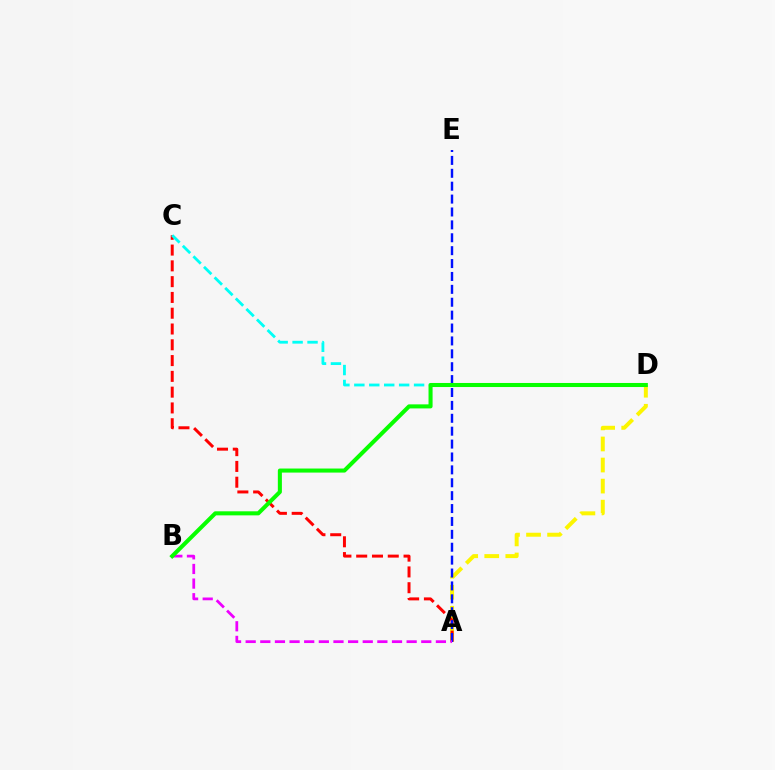{('A', 'D'): [{'color': '#fcf500', 'line_style': 'dashed', 'thickness': 2.86}], ('A', 'C'): [{'color': '#ff0000', 'line_style': 'dashed', 'thickness': 2.14}], ('C', 'D'): [{'color': '#00fff6', 'line_style': 'dashed', 'thickness': 2.03}], ('A', 'E'): [{'color': '#0010ff', 'line_style': 'dashed', 'thickness': 1.75}], ('A', 'B'): [{'color': '#ee00ff', 'line_style': 'dashed', 'thickness': 1.99}], ('B', 'D'): [{'color': '#08ff00', 'line_style': 'solid', 'thickness': 2.92}]}